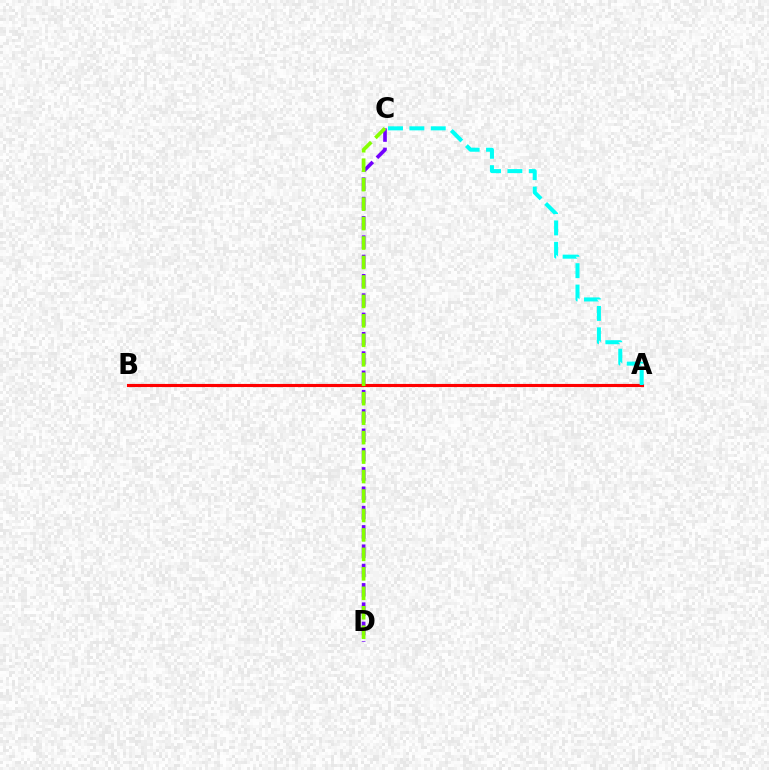{('A', 'B'): [{'color': '#ff0000', 'line_style': 'solid', 'thickness': 2.25}], ('C', 'D'): [{'color': '#7200ff', 'line_style': 'dashed', 'thickness': 2.62}, {'color': '#84ff00', 'line_style': 'dashed', 'thickness': 2.64}], ('A', 'C'): [{'color': '#00fff6', 'line_style': 'dashed', 'thickness': 2.9}]}